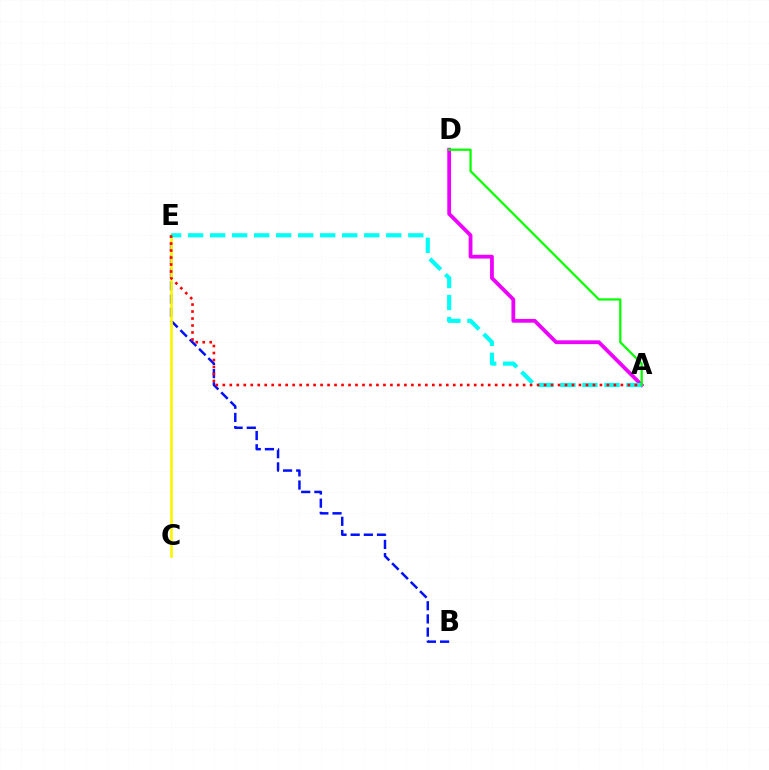{('B', 'E'): [{'color': '#0010ff', 'line_style': 'dashed', 'thickness': 1.79}], ('C', 'E'): [{'color': '#fcf500', 'line_style': 'solid', 'thickness': 1.88}], ('A', 'D'): [{'color': '#ee00ff', 'line_style': 'solid', 'thickness': 2.72}, {'color': '#08ff00', 'line_style': 'solid', 'thickness': 1.62}], ('A', 'E'): [{'color': '#00fff6', 'line_style': 'dashed', 'thickness': 2.99}, {'color': '#ff0000', 'line_style': 'dotted', 'thickness': 1.9}]}